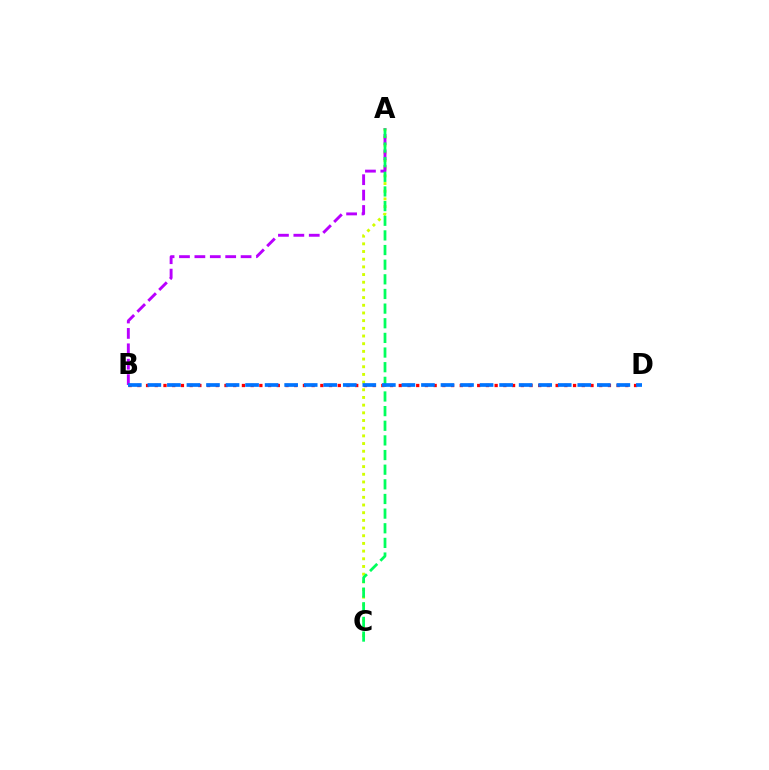{('A', 'C'): [{'color': '#d1ff00', 'line_style': 'dotted', 'thickness': 2.09}, {'color': '#00ff5c', 'line_style': 'dashed', 'thickness': 1.99}], ('A', 'B'): [{'color': '#b900ff', 'line_style': 'dashed', 'thickness': 2.09}], ('B', 'D'): [{'color': '#ff0000', 'line_style': 'dotted', 'thickness': 2.37}, {'color': '#0074ff', 'line_style': 'dashed', 'thickness': 2.65}]}